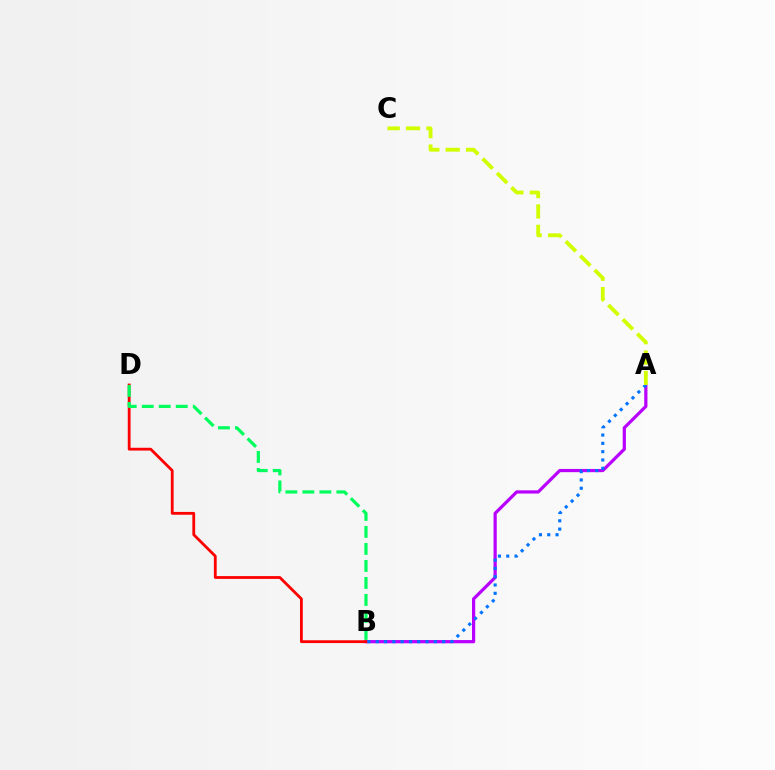{('A', 'B'): [{'color': '#b900ff', 'line_style': 'solid', 'thickness': 2.31}, {'color': '#0074ff', 'line_style': 'dotted', 'thickness': 2.26}], ('B', 'D'): [{'color': '#ff0000', 'line_style': 'solid', 'thickness': 2.02}, {'color': '#00ff5c', 'line_style': 'dashed', 'thickness': 2.31}], ('A', 'C'): [{'color': '#d1ff00', 'line_style': 'dashed', 'thickness': 2.76}]}